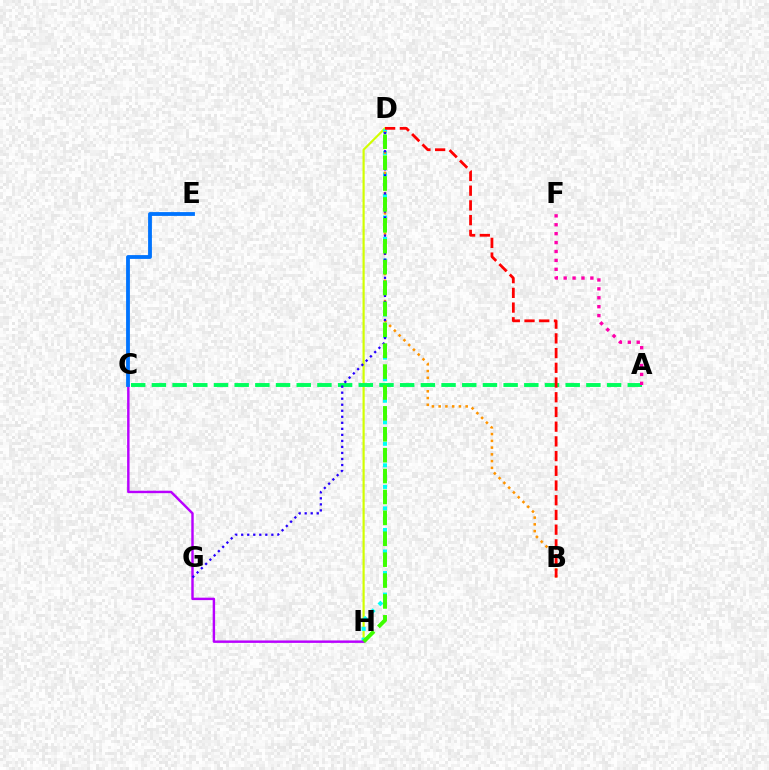{('D', 'H'): [{'color': '#d1ff00', 'line_style': 'solid', 'thickness': 1.56}, {'color': '#00fff6', 'line_style': 'dotted', 'thickness': 2.93}, {'color': '#3dff00', 'line_style': 'dashed', 'thickness': 2.84}], ('B', 'D'): [{'color': '#ff9400', 'line_style': 'dotted', 'thickness': 1.83}, {'color': '#ff0000', 'line_style': 'dashed', 'thickness': 2.0}], ('C', 'H'): [{'color': '#b900ff', 'line_style': 'solid', 'thickness': 1.75}], ('A', 'C'): [{'color': '#00ff5c', 'line_style': 'dashed', 'thickness': 2.81}], ('A', 'F'): [{'color': '#ff00ac', 'line_style': 'dotted', 'thickness': 2.42}], ('D', 'G'): [{'color': '#2500ff', 'line_style': 'dotted', 'thickness': 1.64}], ('C', 'E'): [{'color': '#0074ff', 'line_style': 'solid', 'thickness': 2.75}]}